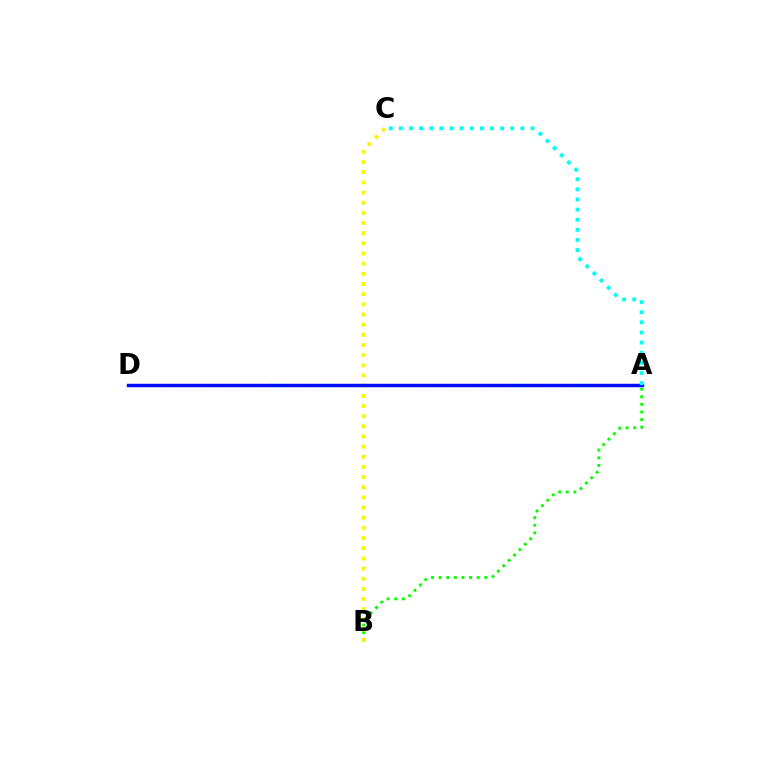{('A', 'B'): [{'color': '#08ff00', 'line_style': 'dotted', 'thickness': 2.07}], ('A', 'D'): [{'color': '#ee00ff', 'line_style': 'dotted', 'thickness': 2.24}, {'color': '#ff0000', 'line_style': 'dashed', 'thickness': 2.01}, {'color': '#0010ff', 'line_style': 'solid', 'thickness': 2.48}], ('B', 'C'): [{'color': '#fcf500', 'line_style': 'dotted', 'thickness': 2.76}], ('A', 'C'): [{'color': '#00fff6', 'line_style': 'dotted', 'thickness': 2.75}]}